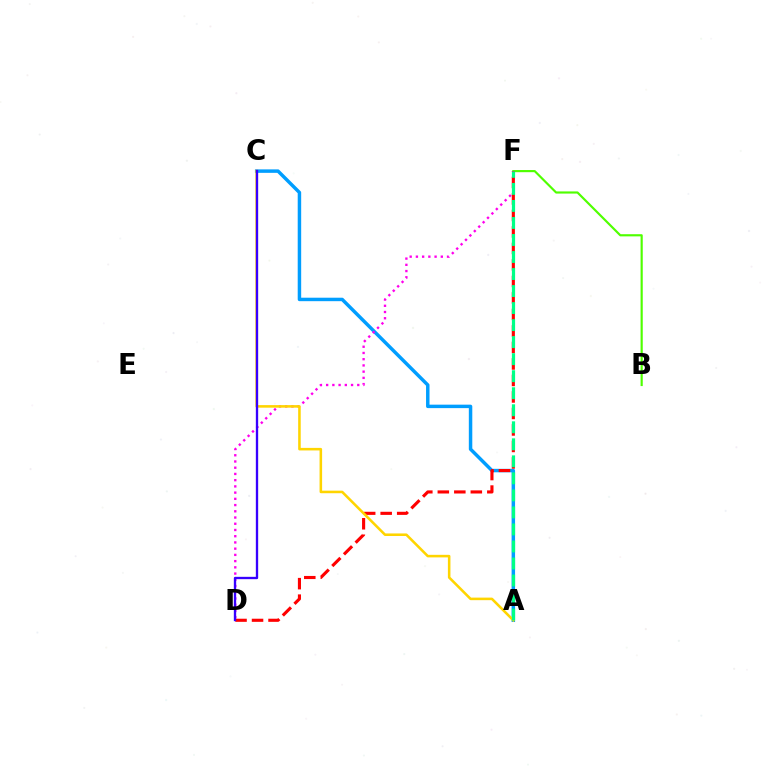{('B', 'F'): [{'color': '#4fff00', 'line_style': 'solid', 'thickness': 1.56}], ('A', 'C'): [{'color': '#009eff', 'line_style': 'solid', 'thickness': 2.49}, {'color': '#ffd500', 'line_style': 'solid', 'thickness': 1.84}], ('D', 'F'): [{'color': '#ff00ed', 'line_style': 'dotted', 'thickness': 1.69}, {'color': '#ff0000', 'line_style': 'dashed', 'thickness': 2.24}], ('C', 'D'): [{'color': '#3700ff', 'line_style': 'solid', 'thickness': 1.68}], ('A', 'F'): [{'color': '#00ff86', 'line_style': 'dashed', 'thickness': 2.31}]}